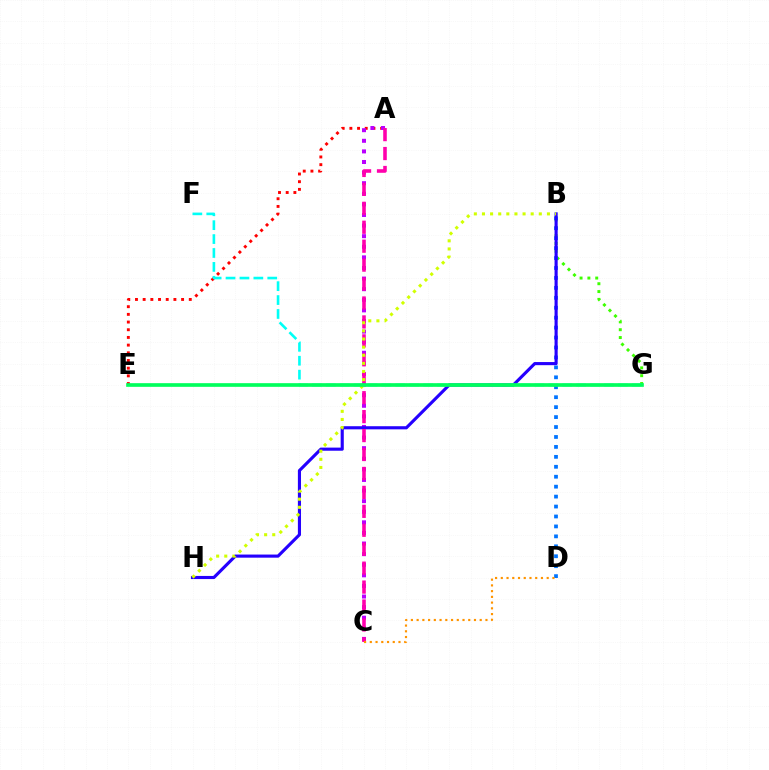{('B', 'G'): [{'color': '#3dff00', 'line_style': 'dotted', 'thickness': 2.13}], ('A', 'E'): [{'color': '#ff0000', 'line_style': 'dotted', 'thickness': 2.09}], ('B', 'D'): [{'color': '#0074ff', 'line_style': 'dotted', 'thickness': 2.7}], ('A', 'C'): [{'color': '#b900ff', 'line_style': 'dotted', 'thickness': 2.88}, {'color': '#ff00ac', 'line_style': 'dashed', 'thickness': 2.57}], ('B', 'H'): [{'color': '#2500ff', 'line_style': 'solid', 'thickness': 2.25}, {'color': '#d1ff00', 'line_style': 'dotted', 'thickness': 2.21}], ('F', 'G'): [{'color': '#00fff6', 'line_style': 'dashed', 'thickness': 1.89}], ('C', 'D'): [{'color': '#ff9400', 'line_style': 'dotted', 'thickness': 1.56}], ('E', 'G'): [{'color': '#00ff5c', 'line_style': 'solid', 'thickness': 2.64}]}